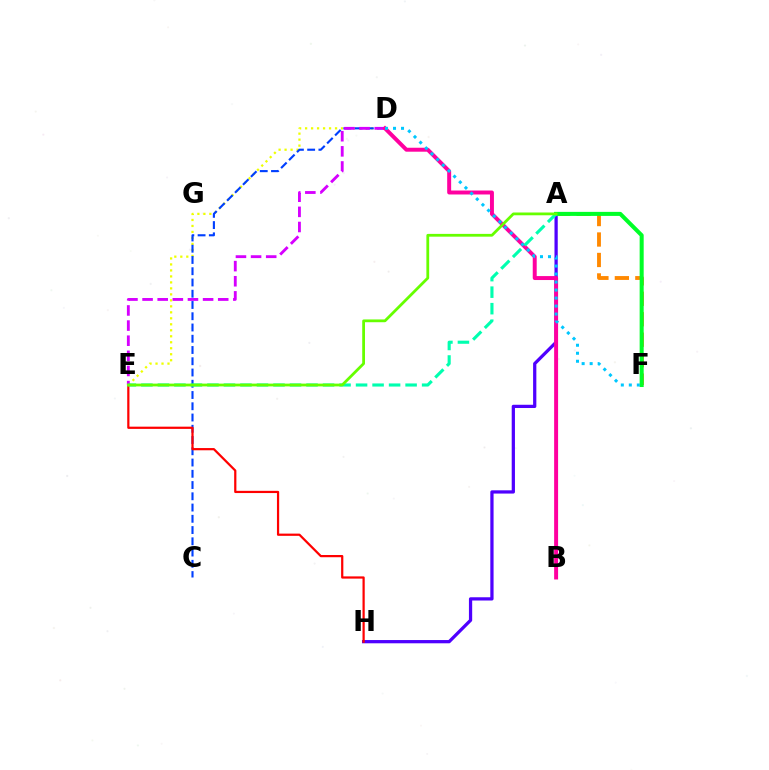{('A', 'H'): [{'color': '#4f00ff', 'line_style': 'solid', 'thickness': 2.34}], ('A', 'F'): [{'color': '#ff8800', 'line_style': 'dashed', 'thickness': 2.78}, {'color': '#00ff27', 'line_style': 'solid', 'thickness': 2.91}], ('D', 'E'): [{'color': '#eeff00', 'line_style': 'dotted', 'thickness': 1.63}, {'color': '#d600ff', 'line_style': 'dashed', 'thickness': 2.06}], ('C', 'D'): [{'color': '#003fff', 'line_style': 'dashed', 'thickness': 1.53}], ('E', 'H'): [{'color': '#ff0000', 'line_style': 'solid', 'thickness': 1.6}], ('B', 'D'): [{'color': '#ff00a0', 'line_style': 'solid', 'thickness': 2.85}], ('D', 'F'): [{'color': '#00c7ff', 'line_style': 'dotted', 'thickness': 2.17}], ('A', 'E'): [{'color': '#00ffaf', 'line_style': 'dashed', 'thickness': 2.24}, {'color': '#66ff00', 'line_style': 'solid', 'thickness': 2.0}]}